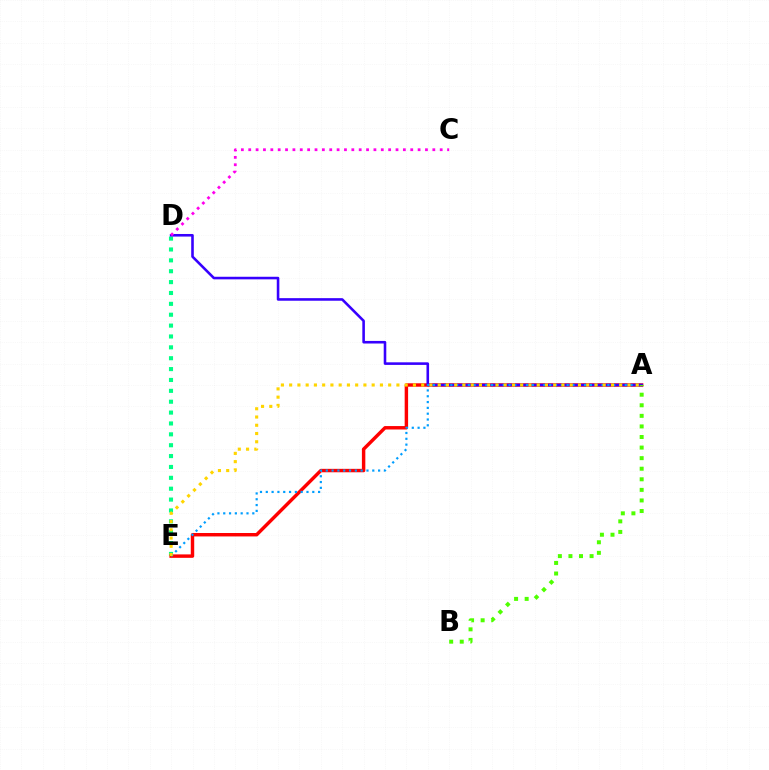{('D', 'E'): [{'color': '#00ff86', 'line_style': 'dotted', 'thickness': 2.95}], ('A', 'E'): [{'color': '#ff0000', 'line_style': 'solid', 'thickness': 2.47}, {'color': '#009eff', 'line_style': 'dotted', 'thickness': 1.58}, {'color': '#ffd500', 'line_style': 'dotted', 'thickness': 2.24}], ('A', 'D'): [{'color': '#3700ff', 'line_style': 'solid', 'thickness': 1.86}], ('A', 'B'): [{'color': '#4fff00', 'line_style': 'dotted', 'thickness': 2.87}], ('C', 'D'): [{'color': '#ff00ed', 'line_style': 'dotted', 'thickness': 2.0}]}